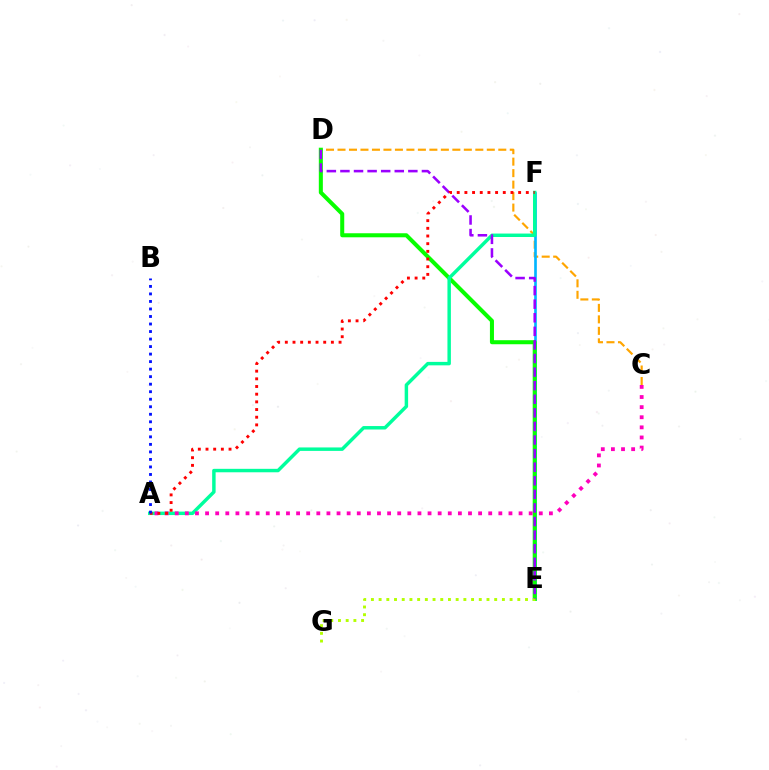{('C', 'D'): [{'color': '#ffa500', 'line_style': 'dashed', 'thickness': 1.56}], ('E', 'F'): [{'color': '#00b5ff', 'line_style': 'solid', 'thickness': 1.92}], ('D', 'E'): [{'color': '#08ff00', 'line_style': 'solid', 'thickness': 2.91}, {'color': '#9b00ff', 'line_style': 'dashed', 'thickness': 1.85}], ('A', 'F'): [{'color': '#00ff9d', 'line_style': 'solid', 'thickness': 2.49}, {'color': '#ff0000', 'line_style': 'dotted', 'thickness': 2.09}], ('E', 'G'): [{'color': '#b3ff00', 'line_style': 'dotted', 'thickness': 2.09}], ('A', 'C'): [{'color': '#ff00bd', 'line_style': 'dotted', 'thickness': 2.75}], ('A', 'B'): [{'color': '#0010ff', 'line_style': 'dotted', 'thickness': 2.04}]}